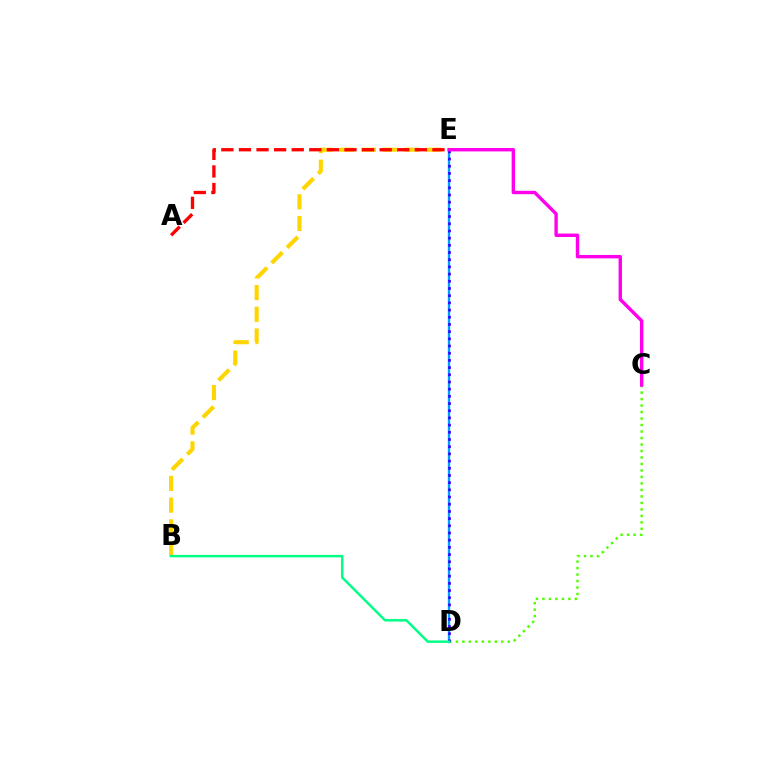{('C', 'D'): [{'color': '#4fff00', 'line_style': 'dotted', 'thickness': 1.76}], ('B', 'E'): [{'color': '#ffd500', 'line_style': 'dashed', 'thickness': 2.95}], ('D', 'E'): [{'color': '#009eff', 'line_style': 'solid', 'thickness': 1.68}, {'color': '#3700ff', 'line_style': 'dotted', 'thickness': 1.95}], ('B', 'D'): [{'color': '#00ff86', 'line_style': 'solid', 'thickness': 1.79}], ('A', 'E'): [{'color': '#ff0000', 'line_style': 'dashed', 'thickness': 2.39}], ('C', 'E'): [{'color': '#ff00ed', 'line_style': 'solid', 'thickness': 2.45}]}